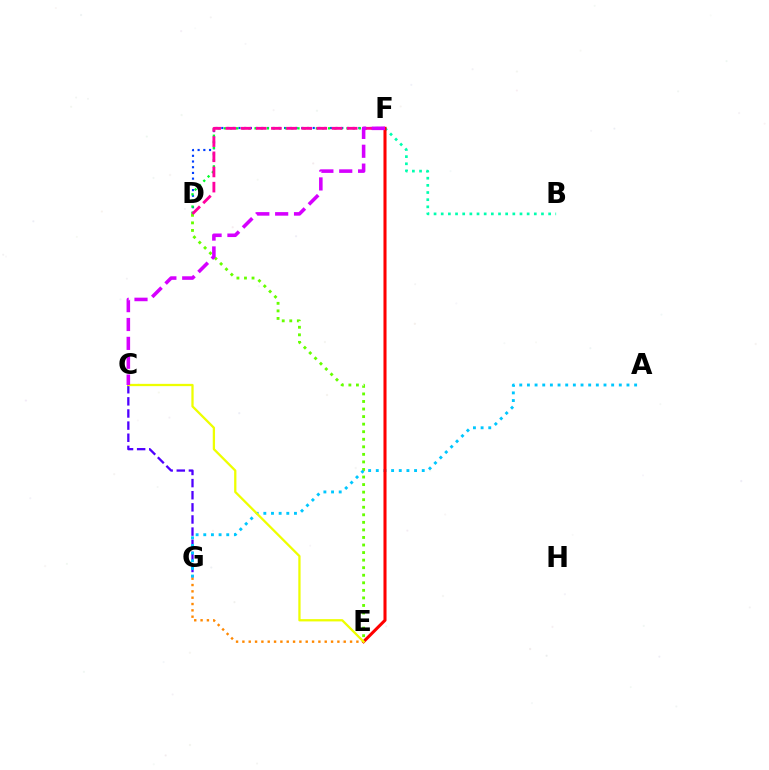{('C', 'G'): [{'color': '#4f00ff', 'line_style': 'dashed', 'thickness': 1.65}], ('D', 'E'): [{'color': '#66ff00', 'line_style': 'dotted', 'thickness': 2.05}], ('E', 'G'): [{'color': '#ff8800', 'line_style': 'dotted', 'thickness': 1.72}], ('A', 'G'): [{'color': '#00c7ff', 'line_style': 'dotted', 'thickness': 2.08}], ('D', 'F'): [{'color': '#003fff', 'line_style': 'dotted', 'thickness': 1.55}, {'color': '#00ff27', 'line_style': 'dotted', 'thickness': 1.67}, {'color': '#ff00a0', 'line_style': 'dashed', 'thickness': 2.06}], ('B', 'F'): [{'color': '#00ffaf', 'line_style': 'dotted', 'thickness': 1.95}], ('E', 'F'): [{'color': '#ff0000', 'line_style': 'solid', 'thickness': 2.2}], ('C', 'E'): [{'color': '#eeff00', 'line_style': 'solid', 'thickness': 1.64}], ('C', 'F'): [{'color': '#d600ff', 'line_style': 'dashed', 'thickness': 2.56}]}